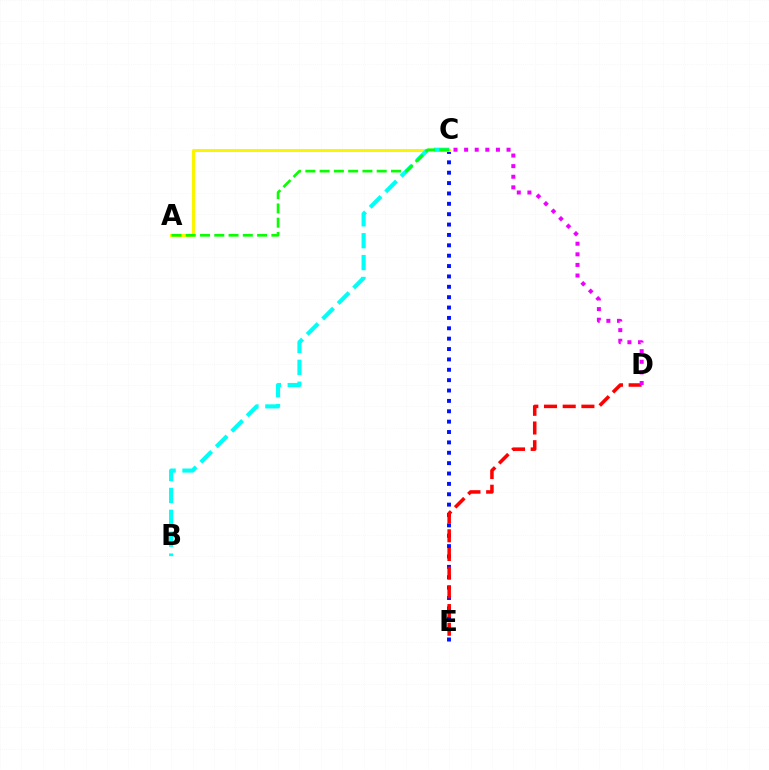{('C', 'E'): [{'color': '#0010ff', 'line_style': 'dotted', 'thickness': 2.82}], ('A', 'C'): [{'color': '#fcf500', 'line_style': 'solid', 'thickness': 2.16}, {'color': '#08ff00', 'line_style': 'dashed', 'thickness': 1.94}], ('B', 'C'): [{'color': '#00fff6', 'line_style': 'dashed', 'thickness': 2.97}], ('D', 'E'): [{'color': '#ff0000', 'line_style': 'dashed', 'thickness': 2.54}], ('C', 'D'): [{'color': '#ee00ff', 'line_style': 'dotted', 'thickness': 2.88}]}